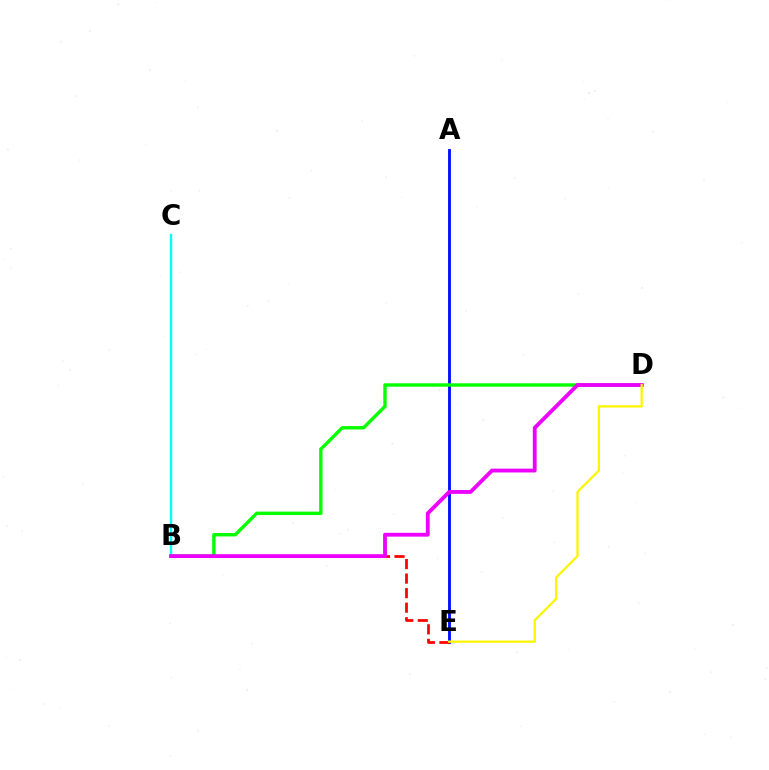{('A', 'E'): [{'color': '#0010ff', 'line_style': 'solid', 'thickness': 2.07}], ('B', 'E'): [{'color': '#ff0000', 'line_style': 'dashed', 'thickness': 1.98}], ('B', 'D'): [{'color': '#08ff00', 'line_style': 'solid', 'thickness': 2.46}, {'color': '#ee00ff', 'line_style': 'solid', 'thickness': 2.76}], ('B', 'C'): [{'color': '#00fff6', 'line_style': 'solid', 'thickness': 1.72}], ('D', 'E'): [{'color': '#fcf500', 'line_style': 'solid', 'thickness': 1.63}]}